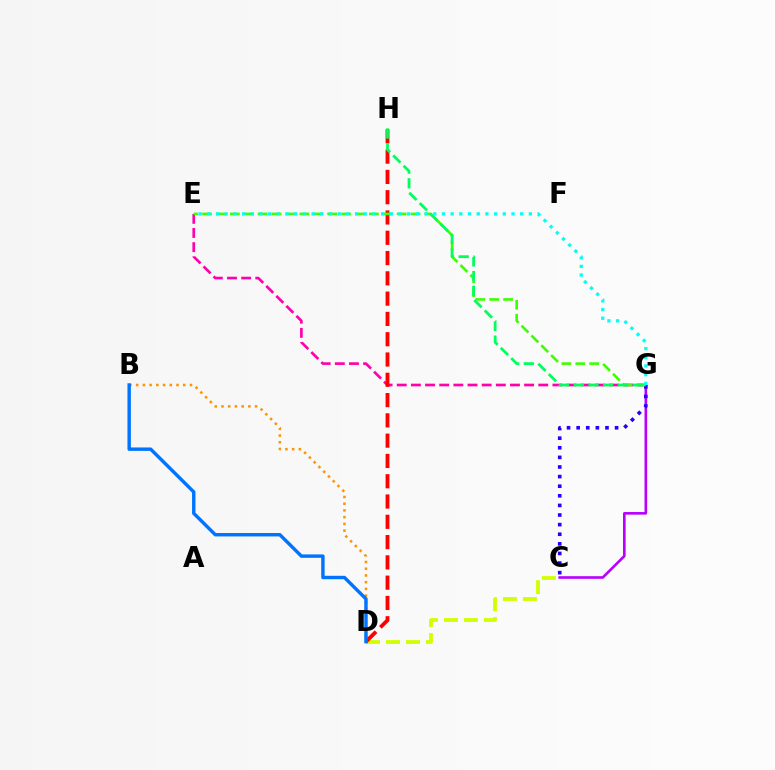{('C', 'G'): [{'color': '#b900ff', 'line_style': 'solid', 'thickness': 1.89}, {'color': '#2500ff', 'line_style': 'dotted', 'thickness': 2.61}], ('C', 'D'): [{'color': '#d1ff00', 'line_style': 'dashed', 'thickness': 2.72}], ('E', 'G'): [{'color': '#ff00ac', 'line_style': 'dashed', 'thickness': 1.92}, {'color': '#3dff00', 'line_style': 'dashed', 'thickness': 1.89}, {'color': '#00fff6', 'line_style': 'dotted', 'thickness': 2.36}], ('D', 'H'): [{'color': '#ff0000', 'line_style': 'dashed', 'thickness': 2.76}], ('B', 'D'): [{'color': '#ff9400', 'line_style': 'dotted', 'thickness': 1.83}, {'color': '#0074ff', 'line_style': 'solid', 'thickness': 2.46}], ('G', 'H'): [{'color': '#00ff5c', 'line_style': 'dashed', 'thickness': 2.0}]}